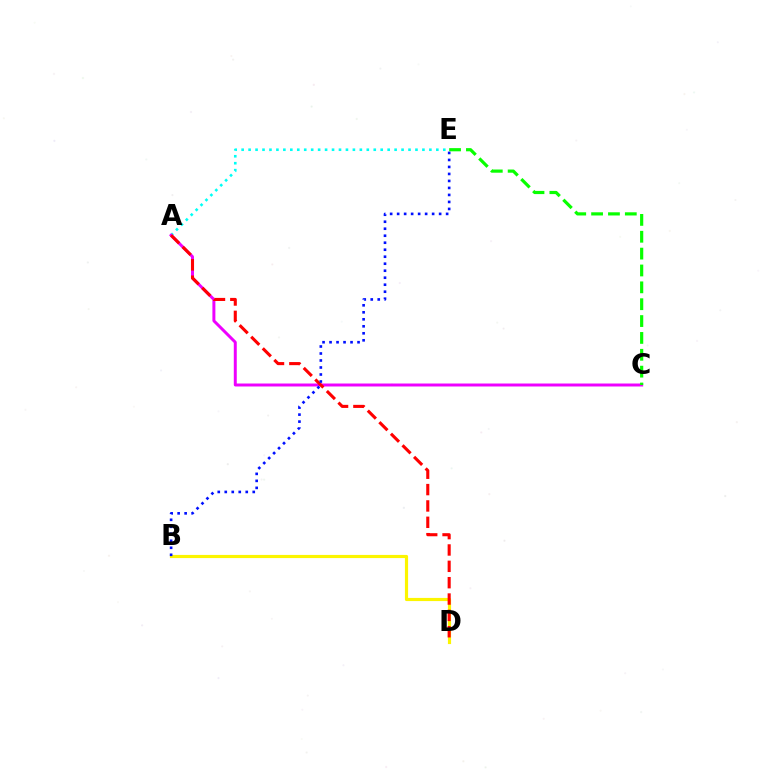{('A', 'E'): [{'color': '#00fff6', 'line_style': 'dotted', 'thickness': 1.89}], ('A', 'C'): [{'color': '#ee00ff', 'line_style': 'solid', 'thickness': 2.14}], ('B', 'D'): [{'color': '#fcf500', 'line_style': 'solid', 'thickness': 2.28}], ('C', 'E'): [{'color': '#08ff00', 'line_style': 'dashed', 'thickness': 2.29}], ('A', 'D'): [{'color': '#ff0000', 'line_style': 'dashed', 'thickness': 2.22}], ('B', 'E'): [{'color': '#0010ff', 'line_style': 'dotted', 'thickness': 1.9}]}